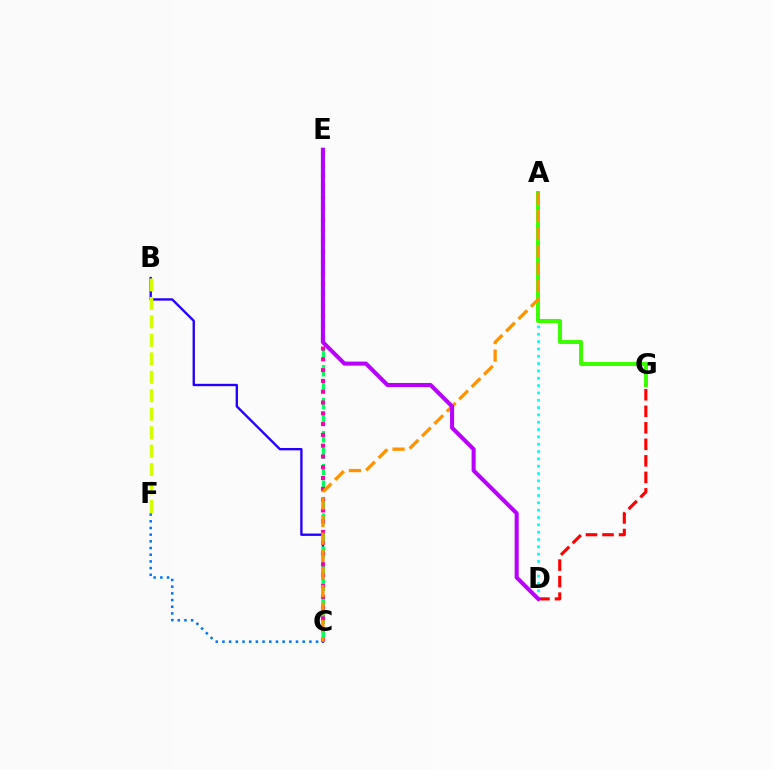{('B', 'C'): [{'color': '#2500ff', 'line_style': 'solid', 'thickness': 1.7}], ('D', 'G'): [{'color': '#ff0000', 'line_style': 'dashed', 'thickness': 2.24}], ('C', 'E'): [{'color': '#00ff5c', 'line_style': 'dashed', 'thickness': 2.24}, {'color': '#ff00ac', 'line_style': 'dotted', 'thickness': 2.93}], ('C', 'F'): [{'color': '#0074ff', 'line_style': 'dotted', 'thickness': 1.82}], ('A', 'D'): [{'color': '#00fff6', 'line_style': 'dotted', 'thickness': 1.99}], ('A', 'G'): [{'color': '#3dff00', 'line_style': 'solid', 'thickness': 2.87}], ('A', 'C'): [{'color': '#ff9400', 'line_style': 'dashed', 'thickness': 2.38}], ('D', 'E'): [{'color': '#b900ff', 'line_style': 'solid', 'thickness': 2.92}], ('B', 'F'): [{'color': '#d1ff00', 'line_style': 'dashed', 'thickness': 2.51}]}